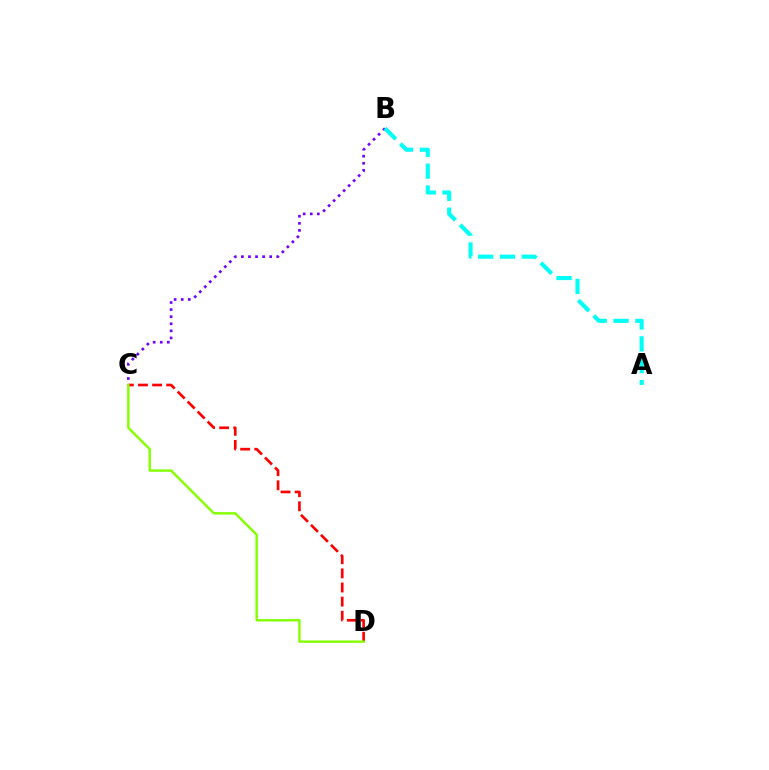{('B', 'C'): [{'color': '#7200ff', 'line_style': 'dotted', 'thickness': 1.92}], ('C', 'D'): [{'color': '#ff0000', 'line_style': 'dashed', 'thickness': 1.92}, {'color': '#84ff00', 'line_style': 'solid', 'thickness': 1.74}], ('A', 'B'): [{'color': '#00fff6', 'line_style': 'dashed', 'thickness': 2.96}]}